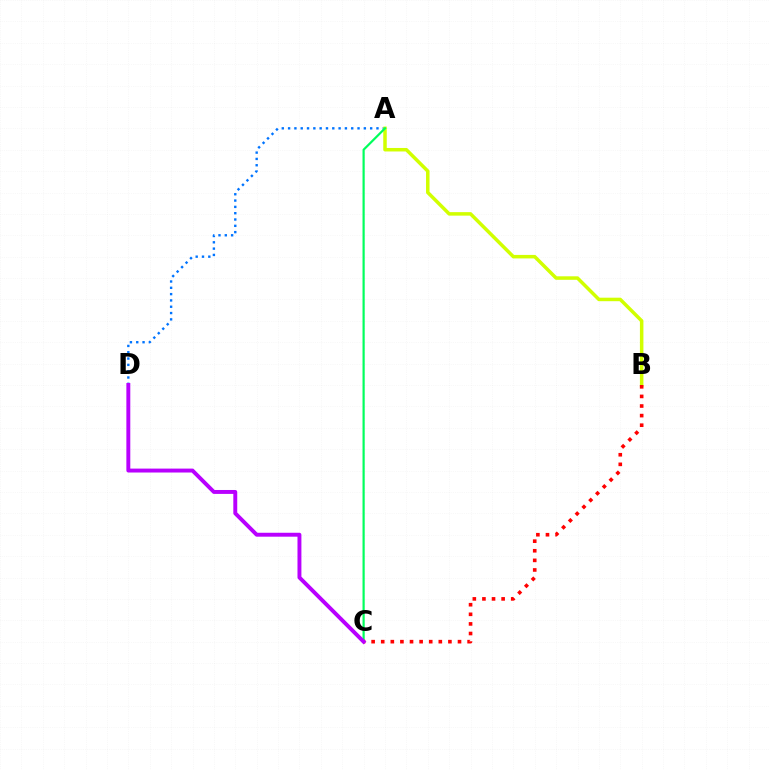{('A', 'D'): [{'color': '#0074ff', 'line_style': 'dotted', 'thickness': 1.72}], ('A', 'B'): [{'color': '#d1ff00', 'line_style': 'solid', 'thickness': 2.52}], ('A', 'C'): [{'color': '#00ff5c', 'line_style': 'solid', 'thickness': 1.58}], ('B', 'C'): [{'color': '#ff0000', 'line_style': 'dotted', 'thickness': 2.61}], ('C', 'D'): [{'color': '#b900ff', 'line_style': 'solid', 'thickness': 2.82}]}